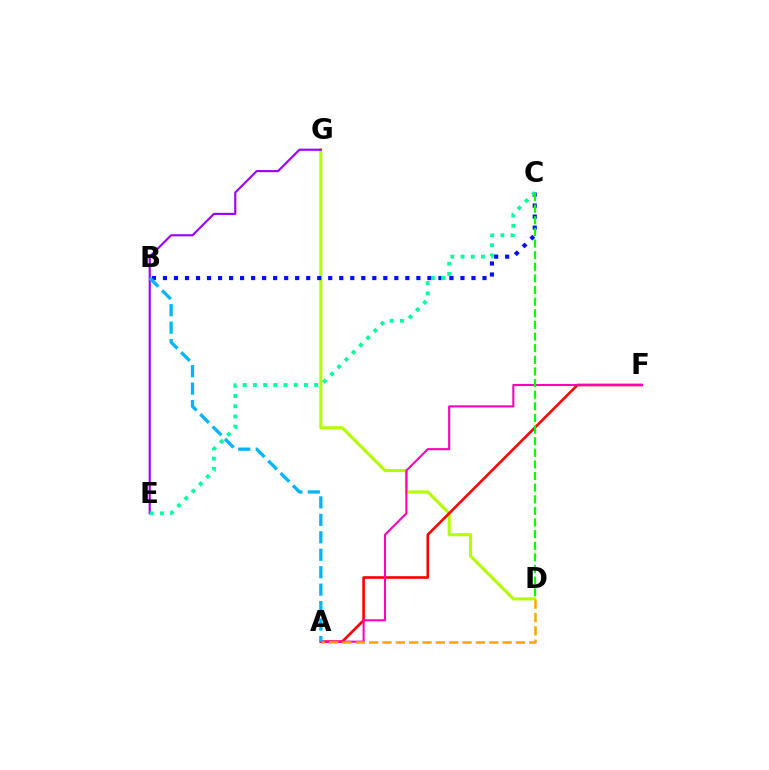{('D', 'G'): [{'color': '#b3ff00', 'line_style': 'solid', 'thickness': 2.22}], ('A', 'F'): [{'color': '#ff0000', 'line_style': 'solid', 'thickness': 1.89}, {'color': '#ff00bd', 'line_style': 'solid', 'thickness': 1.52}], ('E', 'G'): [{'color': '#9b00ff', 'line_style': 'solid', 'thickness': 1.54}], ('B', 'C'): [{'color': '#0010ff', 'line_style': 'dotted', 'thickness': 2.99}], ('A', 'D'): [{'color': '#ffa500', 'line_style': 'dashed', 'thickness': 1.81}], ('C', 'E'): [{'color': '#00ff9d', 'line_style': 'dotted', 'thickness': 2.77}], ('C', 'D'): [{'color': '#08ff00', 'line_style': 'dashed', 'thickness': 1.58}], ('A', 'B'): [{'color': '#00b5ff', 'line_style': 'dashed', 'thickness': 2.37}]}